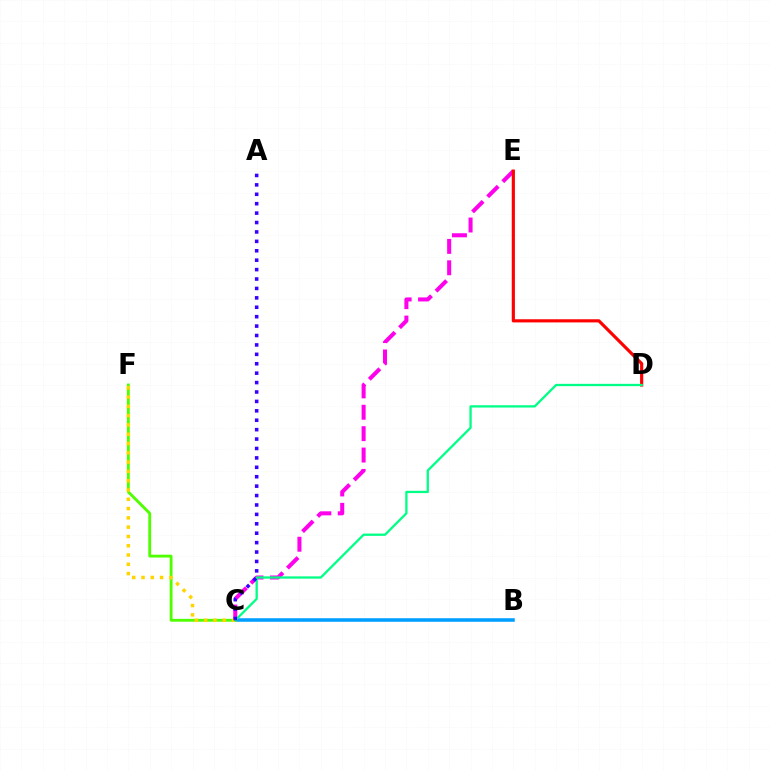{('C', 'E'): [{'color': '#ff00ed', 'line_style': 'dashed', 'thickness': 2.91}], ('B', 'C'): [{'color': '#009eff', 'line_style': 'solid', 'thickness': 2.55}], ('D', 'E'): [{'color': '#ff0000', 'line_style': 'solid', 'thickness': 2.28}], ('C', 'F'): [{'color': '#4fff00', 'line_style': 'solid', 'thickness': 2.06}, {'color': '#ffd500', 'line_style': 'dotted', 'thickness': 2.52}], ('C', 'D'): [{'color': '#00ff86', 'line_style': 'solid', 'thickness': 1.65}], ('A', 'C'): [{'color': '#3700ff', 'line_style': 'dotted', 'thickness': 2.56}]}